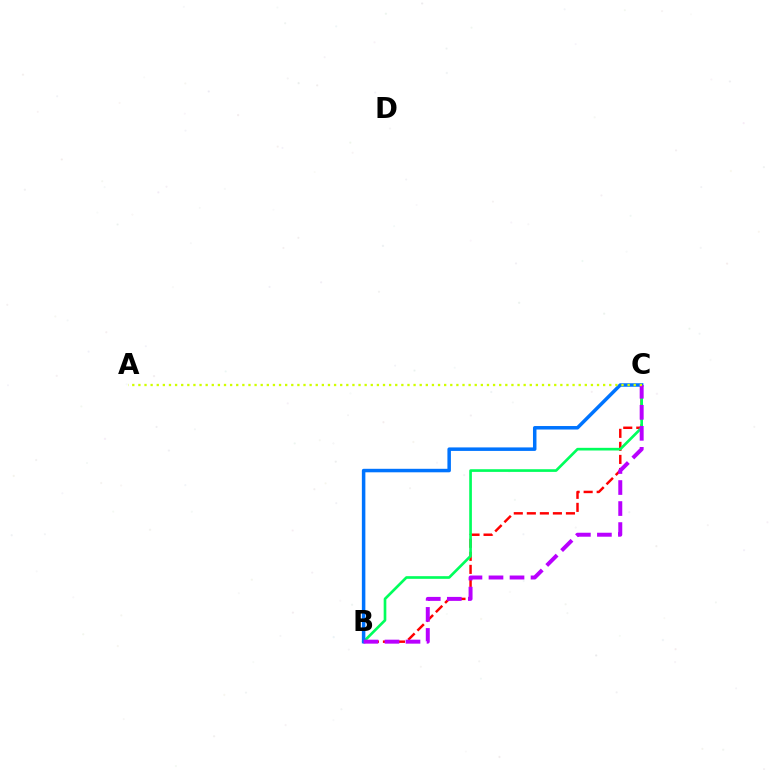{('B', 'C'): [{'color': '#ff0000', 'line_style': 'dashed', 'thickness': 1.77}, {'color': '#00ff5c', 'line_style': 'solid', 'thickness': 1.92}, {'color': '#0074ff', 'line_style': 'solid', 'thickness': 2.52}, {'color': '#b900ff', 'line_style': 'dashed', 'thickness': 2.86}], ('A', 'C'): [{'color': '#d1ff00', 'line_style': 'dotted', 'thickness': 1.66}]}